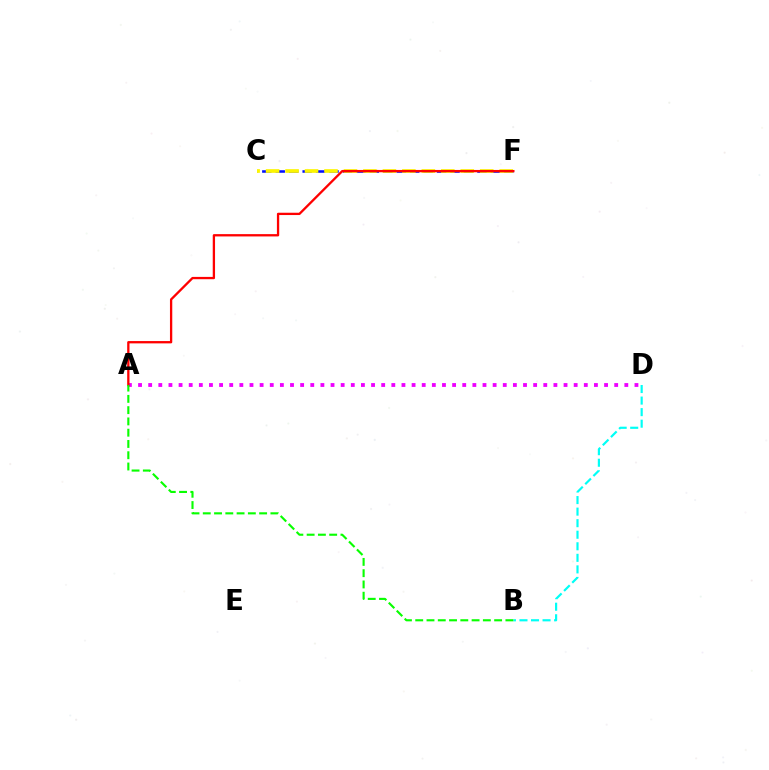{('C', 'F'): [{'color': '#0010ff', 'line_style': 'dashed', 'thickness': 1.83}, {'color': '#fcf500', 'line_style': 'dashed', 'thickness': 2.64}], ('B', 'D'): [{'color': '#00fff6', 'line_style': 'dashed', 'thickness': 1.57}], ('A', 'D'): [{'color': '#ee00ff', 'line_style': 'dotted', 'thickness': 2.75}], ('A', 'F'): [{'color': '#ff0000', 'line_style': 'solid', 'thickness': 1.66}], ('A', 'B'): [{'color': '#08ff00', 'line_style': 'dashed', 'thickness': 1.53}]}